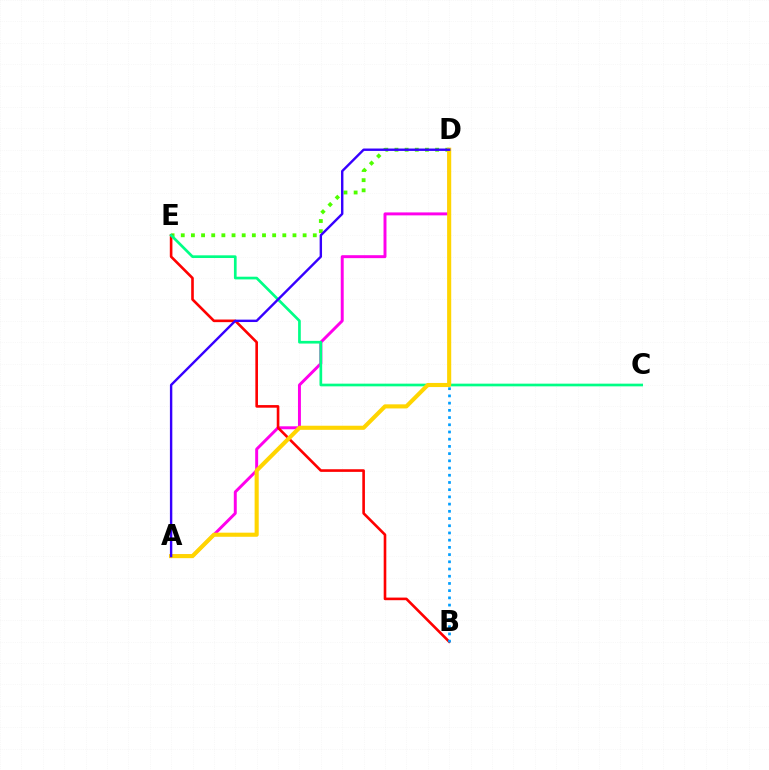{('A', 'D'): [{'color': '#ff00ed', 'line_style': 'solid', 'thickness': 2.13}, {'color': '#ffd500', 'line_style': 'solid', 'thickness': 2.95}, {'color': '#3700ff', 'line_style': 'solid', 'thickness': 1.73}], ('D', 'E'): [{'color': '#4fff00', 'line_style': 'dotted', 'thickness': 2.76}], ('B', 'E'): [{'color': '#ff0000', 'line_style': 'solid', 'thickness': 1.89}], ('B', 'D'): [{'color': '#009eff', 'line_style': 'dotted', 'thickness': 1.96}], ('C', 'E'): [{'color': '#00ff86', 'line_style': 'solid', 'thickness': 1.94}]}